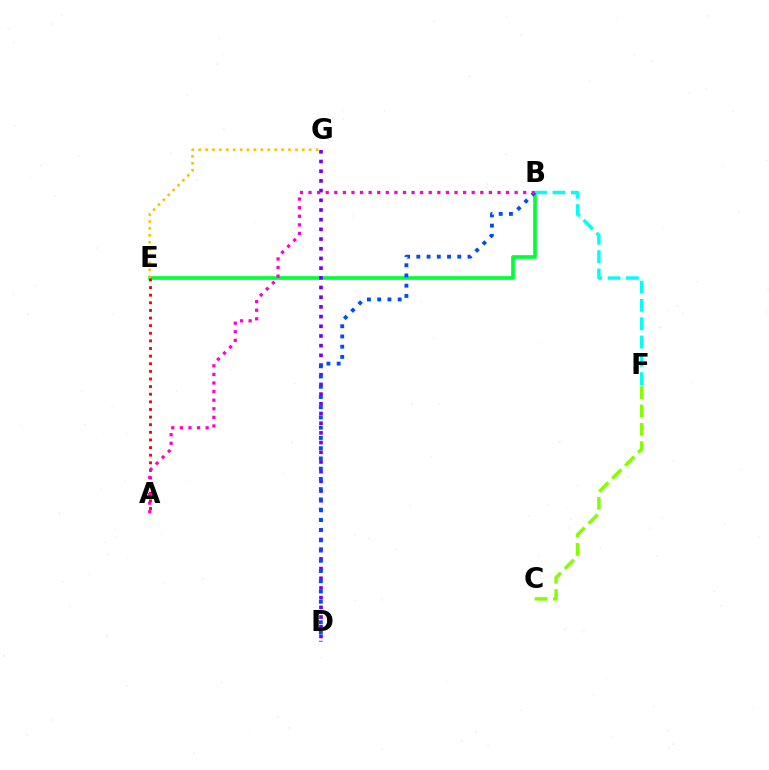{('B', 'E'): [{'color': '#00ff39', 'line_style': 'solid', 'thickness': 2.65}], ('B', 'F'): [{'color': '#00fff6', 'line_style': 'dashed', 'thickness': 2.49}], ('D', 'G'): [{'color': '#7200ff', 'line_style': 'dotted', 'thickness': 2.63}], ('B', 'D'): [{'color': '#004bff', 'line_style': 'dotted', 'thickness': 2.78}], ('E', 'G'): [{'color': '#ffbd00', 'line_style': 'dotted', 'thickness': 1.88}], ('A', 'E'): [{'color': '#ff0000', 'line_style': 'dotted', 'thickness': 2.07}], ('A', 'B'): [{'color': '#ff00cf', 'line_style': 'dotted', 'thickness': 2.33}], ('C', 'F'): [{'color': '#84ff00', 'line_style': 'dashed', 'thickness': 2.49}]}